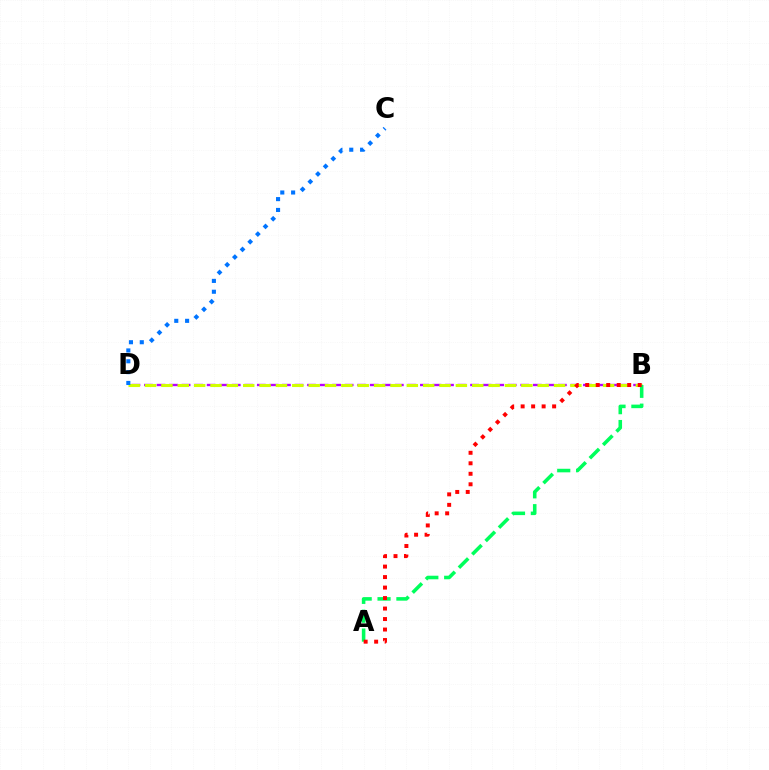{('B', 'D'): [{'color': '#b900ff', 'line_style': 'dashed', 'thickness': 1.7}, {'color': '#d1ff00', 'line_style': 'dashed', 'thickness': 2.22}], ('A', 'B'): [{'color': '#00ff5c', 'line_style': 'dashed', 'thickness': 2.56}, {'color': '#ff0000', 'line_style': 'dotted', 'thickness': 2.85}], ('C', 'D'): [{'color': '#0074ff', 'line_style': 'dotted', 'thickness': 2.94}]}